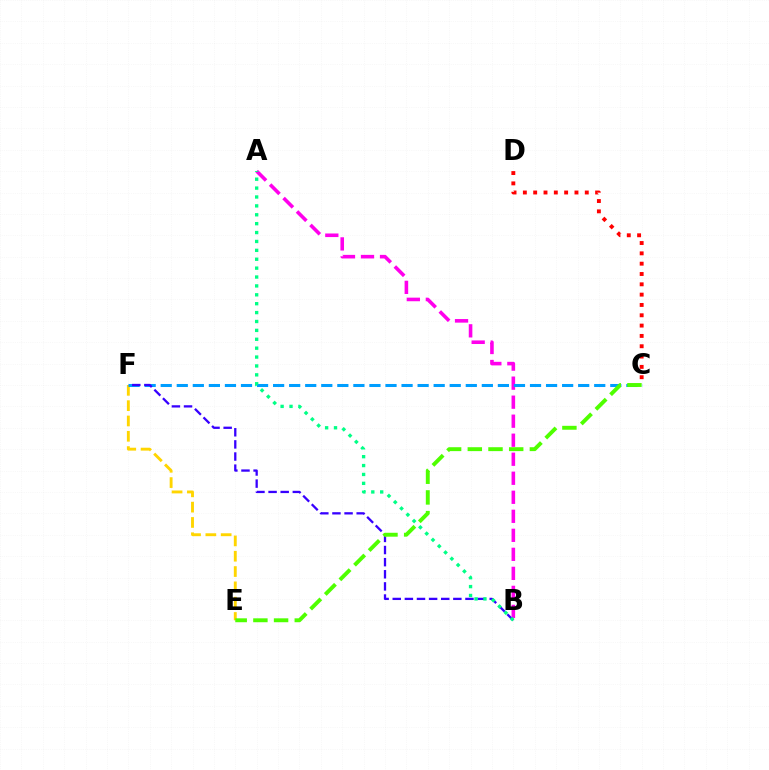{('A', 'B'): [{'color': '#ff00ed', 'line_style': 'dashed', 'thickness': 2.58}, {'color': '#00ff86', 'line_style': 'dotted', 'thickness': 2.42}], ('E', 'F'): [{'color': '#ffd500', 'line_style': 'dashed', 'thickness': 2.08}], ('C', 'F'): [{'color': '#009eff', 'line_style': 'dashed', 'thickness': 2.18}], ('B', 'F'): [{'color': '#3700ff', 'line_style': 'dashed', 'thickness': 1.65}], ('C', 'E'): [{'color': '#4fff00', 'line_style': 'dashed', 'thickness': 2.81}], ('C', 'D'): [{'color': '#ff0000', 'line_style': 'dotted', 'thickness': 2.8}]}